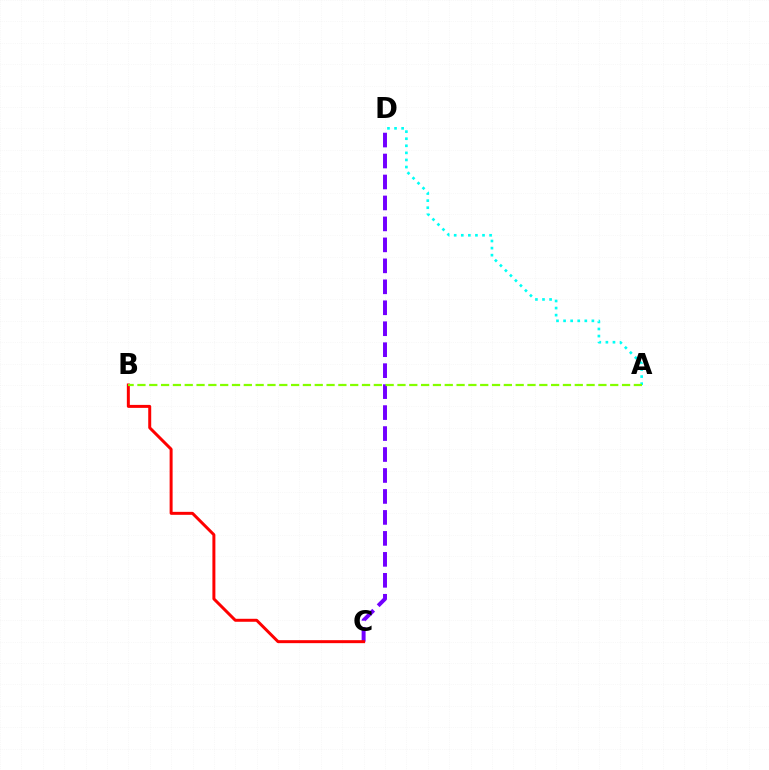{('A', 'D'): [{'color': '#00fff6', 'line_style': 'dotted', 'thickness': 1.92}], ('C', 'D'): [{'color': '#7200ff', 'line_style': 'dashed', 'thickness': 2.85}], ('B', 'C'): [{'color': '#ff0000', 'line_style': 'solid', 'thickness': 2.14}], ('A', 'B'): [{'color': '#84ff00', 'line_style': 'dashed', 'thickness': 1.61}]}